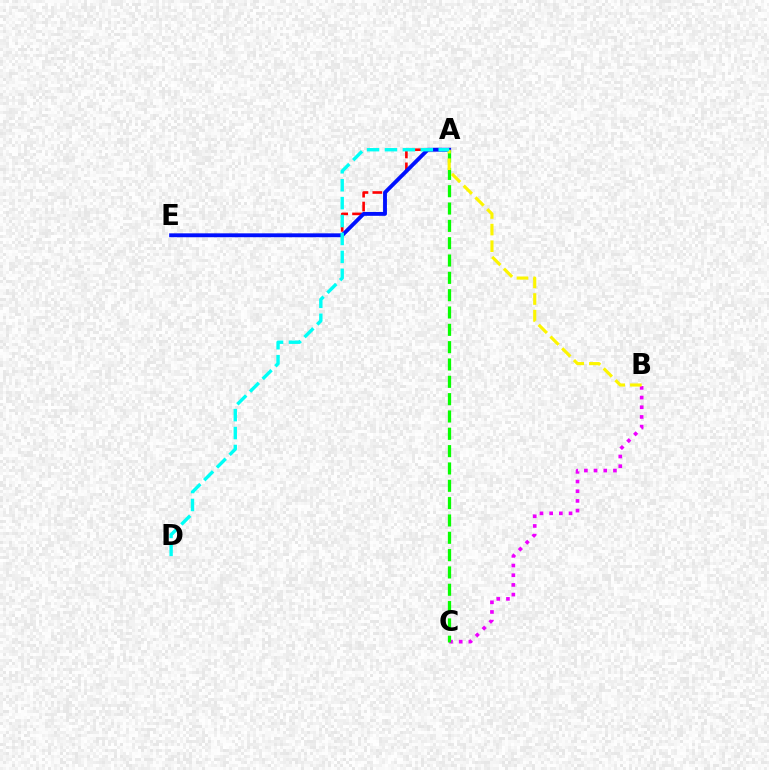{('B', 'C'): [{'color': '#ee00ff', 'line_style': 'dotted', 'thickness': 2.63}], ('A', 'E'): [{'color': '#ff0000', 'line_style': 'dashed', 'thickness': 1.89}, {'color': '#0010ff', 'line_style': 'solid', 'thickness': 2.79}], ('A', 'C'): [{'color': '#08ff00', 'line_style': 'dashed', 'thickness': 2.35}], ('A', 'B'): [{'color': '#fcf500', 'line_style': 'dashed', 'thickness': 2.26}], ('A', 'D'): [{'color': '#00fff6', 'line_style': 'dashed', 'thickness': 2.43}]}